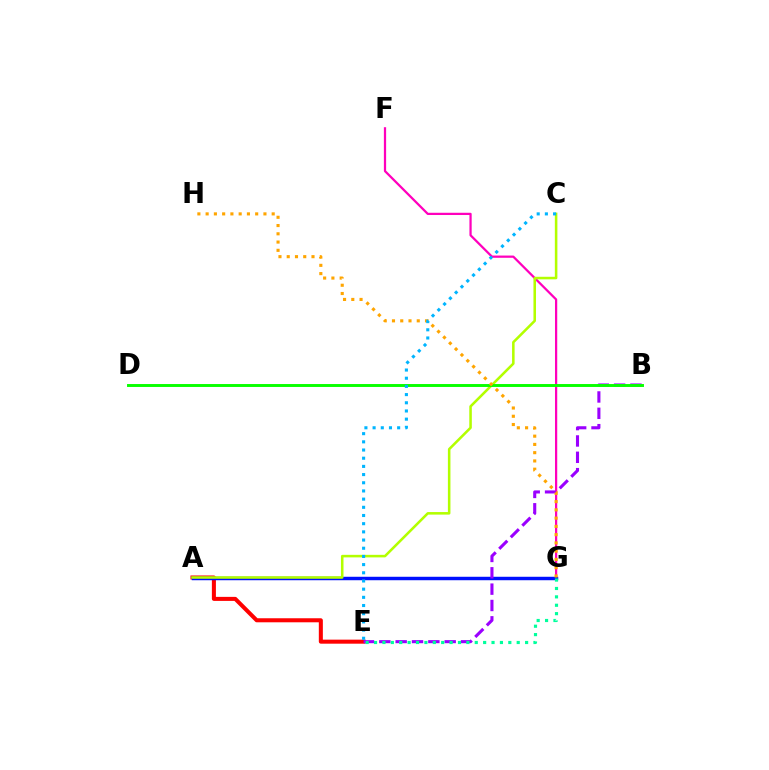{('A', 'E'): [{'color': '#ff0000', 'line_style': 'solid', 'thickness': 2.91}], ('F', 'G'): [{'color': '#ff00bd', 'line_style': 'solid', 'thickness': 1.61}], ('A', 'G'): [{'color': '#0010ff', 'line_style': 'solid', 'thickness': 2.49}], ('B', 'E'): [{'color': '#9b00ff', 'line_style': 'dashed', 'thickness': 2.22}], ('A', 'C'): [{'color': '#b3ff00', 'line_style': 'solid', 'thickness': 1.84}], ('B', 'D'): [{'color': '#08ff00', 'line_style': 'solid', 'thickness': 2.11}], ('E', 'G'): [{'color': '#00ff9d', 'line_style': 'dotted', 'thickness': 2.28}], ('G', 'H'): [{'color': '#ffa500', 'line_style': 'dotted', 'thickness': 2.24}], ('C', 'E'): [{'color': '#00b5ff', 'line_style': 'dotted', 'thickness': 2.22}]}